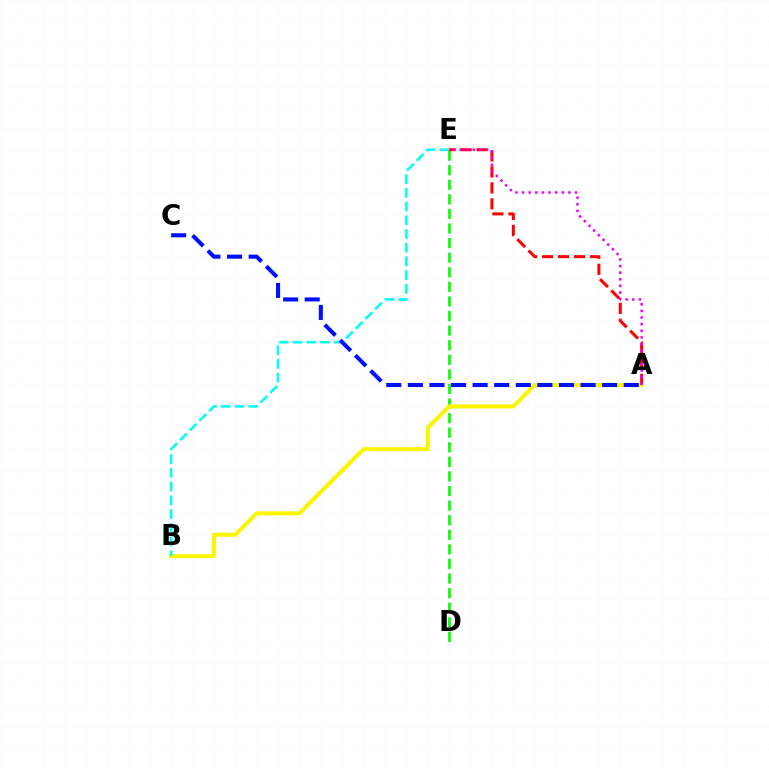{('D', 'E'): [{'color': '#08ff00', 'line_style': 'dashed', 'thickness': 1.98}], ('A', 'B'): [{'color': '#fcf500', 'line_style': 'solid', 'thickness': 2.91}], ('B', 'E'): [{'color': '#00fff6', 'line_style': 'dashed', 'thickness': 1.86}], ('A', 'E'): [{'color': '#ff0000', 'line_style': 'dashed', 'thickness': 2.17}, {'color': '#ee00ff', 'line_style': 'dotted', 'thickness': 1.8}], ('A', 'C'): [{'color': '#0010ff', 'line_style': 'dashed', 'thickness': 2.93}]}